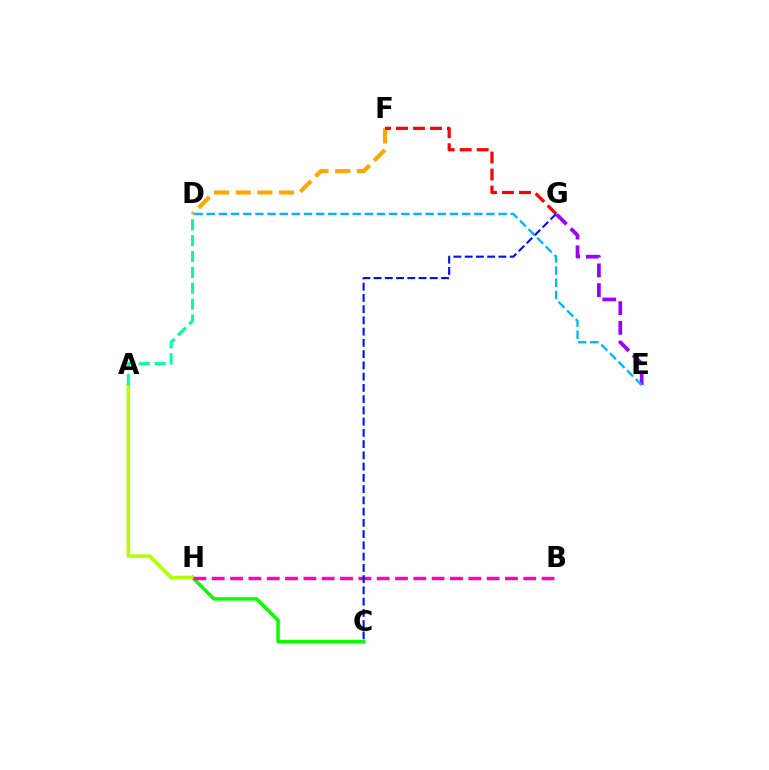{('C', 'H'): [{'color': '#08ff00', 'line_style': 'solid', 'thickness': 2.51}], ('E', 'G'): [{'color': '#9b00ff', 'line_style': 'dashed', 'thickness': 2.68}], ('A', 'H'): [{'color': '#b3ff00', 'line_style': 'solid', 'thickness': 2.57}], ('D', 'F'): [{'color': '#ffa500', 'line_style': 'dashed', 'thickness': 2.94}], ('F', 'G'): [{'color': '#ff0000', 'line_style': 'dashed', 'thickness': 2.31}], ('B', 'H'): [{'color': '#ff00bd', 'line_style': 'dashed', 'thickness': 2.49}], ('D', 'E'): [{'color': '#00b5ff', 'line_style': 'dashed', 'thickness': 1.65}], ('A', 'D'): [{'color': '#00ff9d', 'line_style': 'dashed', 'thickness': 2.16}], ('C', 'G'): [{'color': '#0010ff', 'line_style': 'dashed', 'thickness': 1.53}]}